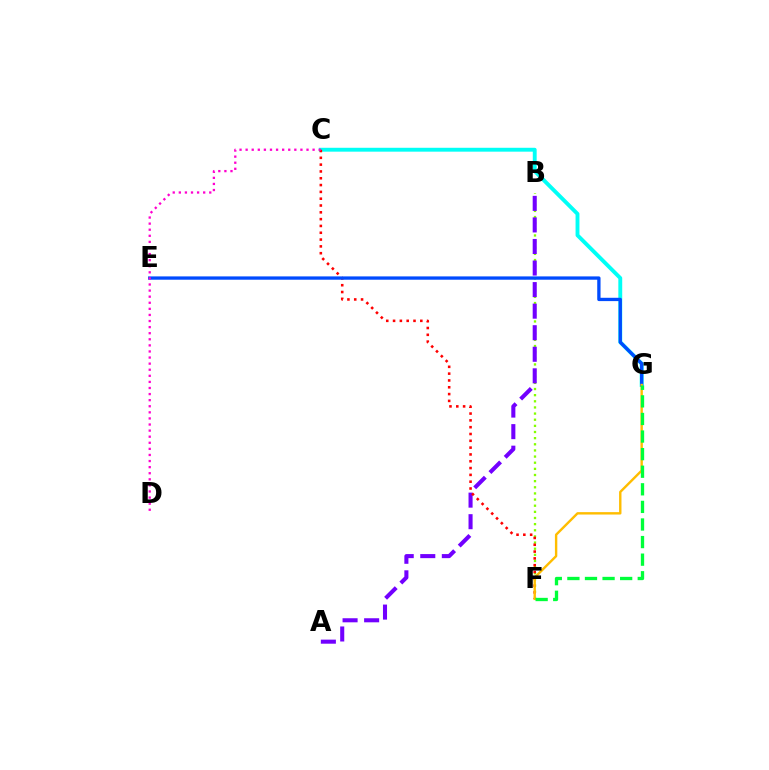{('B', 'F'): [{'color': '#84ff00', 'line_style': 'dotted', 'thickness': 1.67}], ('A', 'B'): [{'color': '#7200ff', 'line_style': 'dashed', 'thickness': 2.93}], ('C', 'G'): [{'color': '#00fff6', 'line_style': 'solid', 'thickness': 2.8}], ('C', 'F'): [{'color': '#ff0000', 'line_style': 'dotted', 'thickness': 1.85}], ('E', 'G'): [{'color': '#004bff', 'line_style': 'solid', 'thickness': 2.38}], ('C', 'D'): [{'color': '#ff00cf', 'line_style': 'dotted', 'thickness': 1.65}], ('F', 'G'): [{'color': '#ffbd00', 'line_style': 'solid', 'thickness': 1.73}, {'color': '#00ff39', 'line_style': 'dashed', 'thickness': 2.39}]}